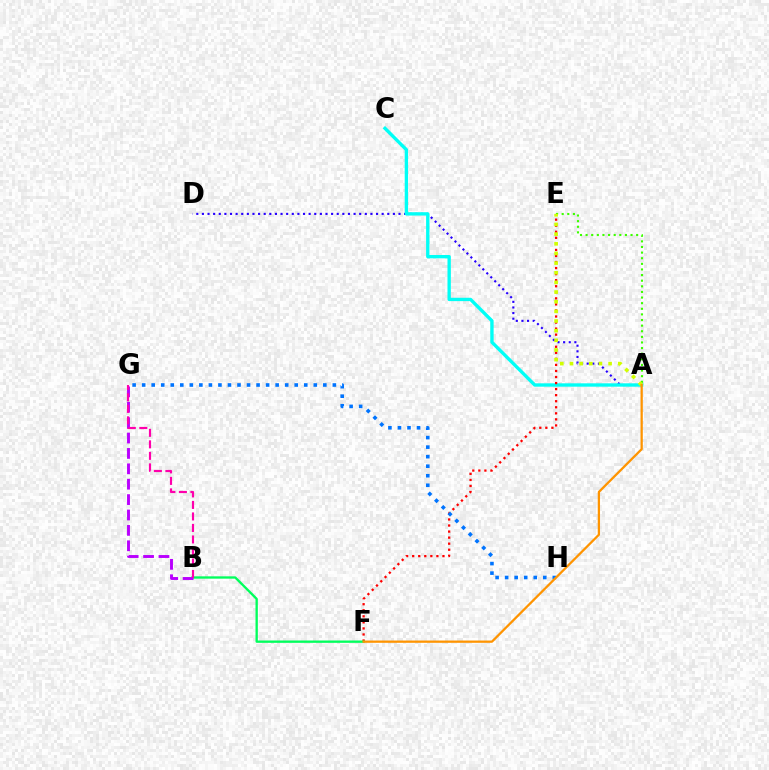{('A', 'D'): [{'color': '#2500ff', 'line_style': 'dotted', 'thickness': 1.53}], ('A', 'C'): [{'color': '#00fff6', 'line_style': 'solid', 'thickness': 2.41}], ('E', 'F'): [{'color': '#ff0000', 'line_style': 'dotted', 'thickness': 1.64}], ('B', 'F'): [{'color': '#00ff5c', 'line_style': 'solid', 'thickness': 1.68}], ('A', 'E'): [{'color': '#3dff00', 'line_style': 'dotted', 'thickness': 1.53}, {'color': '#d1ff00', 'line_style': 'dotted', 'thickness': 2.62}], ('G', 'H'): [{'color': '#0074ff', 'line_style': 'dotted', 'thickness': 2.59}], ('B', 'G'): [{'color': '#b900ff', 'line_style': 'dashed', 'thickness': 2.09}, {'color': '#ff00ac', 'line_style': 'dashed', 'thickness': 1.56}], ('A', 'F'): [{'color': '#ff9400', 'line_style': 'solid', 'thickness': 1.63}]}